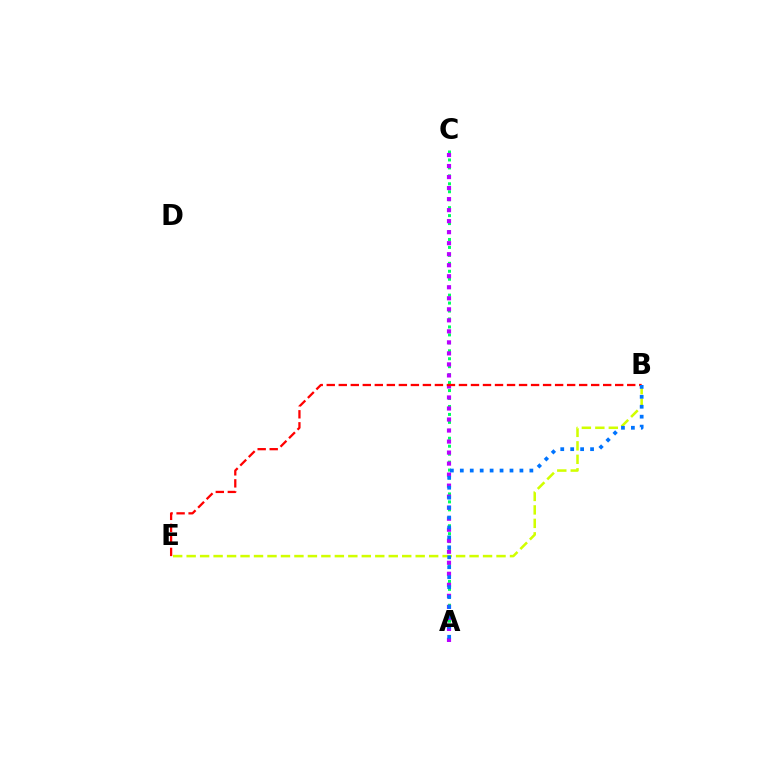{('B', 'E'): [{'color': '#d1ff00', 'line_style': 'dashed', 'thickness': 1.83}, {'color': '#ff0000', 'line_style': 'dashed', 'thickness': 1.63}], ('A', 'C'): [{'color': '#00ff5c', 'line_style': 'dotted', 'thickness': 2.16}, {'color': '#b900ff', 'line_style': 'dotted', 'thickness': 2.99}], ('A', 'B'): [{'color': '#0074ff', 'line_style': 'dotted', 'thickness': 2.7}]}